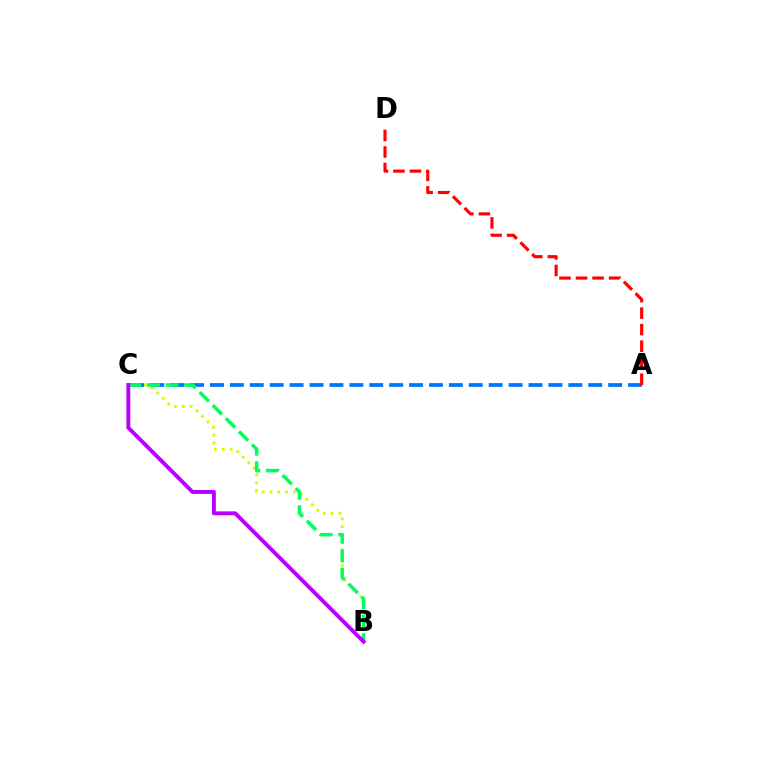{('A', 'C'): [{'color': '#0074ff', 'line_style': 'dashed', 'thickness': 2.7}], ('B', 'C'): [{'color': '#d1ff00', 'line_style': 'dotted', 'thickness': 2.12}, {'color': '#00ff5c', 'line_style': 'dashed', 'thickness': 2.52}, {'color': '#b900ff', 'line_style': 'solid', 'thickness': 2.81}], ('A', 'D'): [{'color': '#ff0000', 'line_style': 'dashed', 'thickness': 2.25}]}